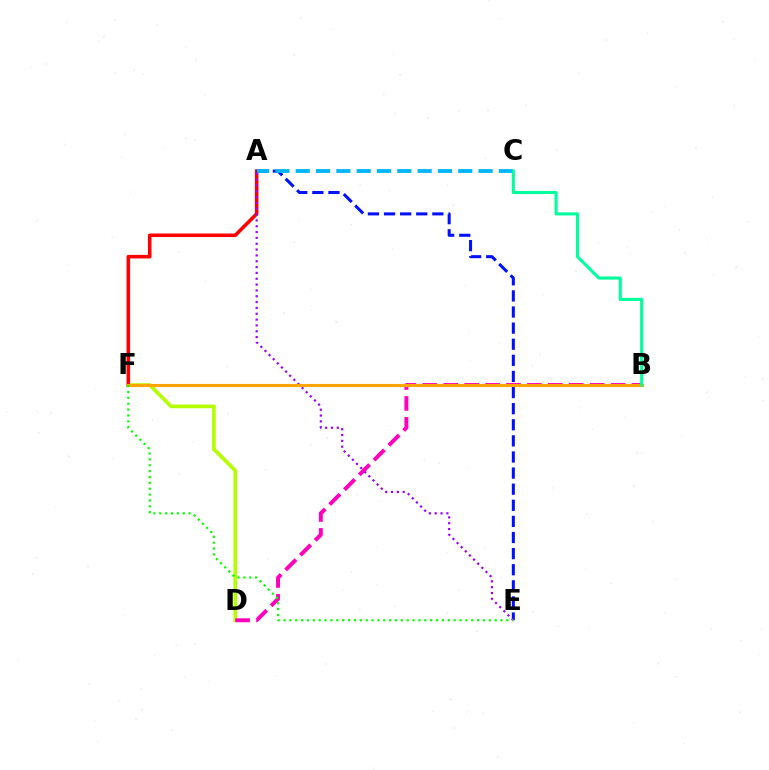{('D', 'F'): [{'color': '#b3ff00', 'line_style': 'solid', 'thickness': 2.63}], ('A', 'F'): [{'color': '#ff0000', 'line_style': 'solid', 'thickness': 2.57}], ('A', 'E'): [{'color': '#0010ff', 'line_style': 'dashed', 'thickness': 2.19}, {'color': '#9b00ff', 'line_style': 'dotted', 'thickness': 1.59}], ('A', 'C'): [{'color': '#00b5ff', 'line_style': 'dashed', 'thickness': 2.76}], ('B', 'D'): [{'color': '#ff00bd', 'line_style': 'dashed', 'thickness': 2.84}], ('B', 'F'): [{'color': '#ffa500', 'line_style': 'solid', 'thickness': 2.23}], ('E', 'F'): [{'color': '#08ff00', 'line_style': 'dotted', 'thickness': 1.59}], ('B', 'C'): [{'color': '#00ff9d', 'line_style': 'solid', 'thickness': 2.24}]}